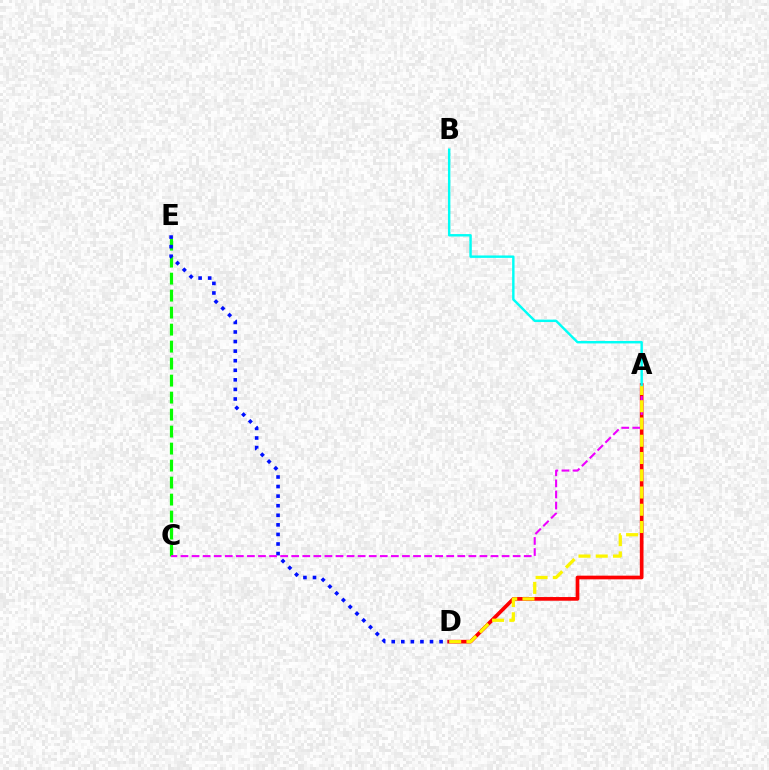{('A', 'D'): [{'color': '#ff0000', 'line_style': 'solid', 'thickness': 2.65}, {'color': '#fcf500', 'line_style': 'dashed', 'thickness': 2.34}], ('C', 'E'): [{'color': '#08ff00', 'line_style': 'dashed', 'thickness': 2.31}], ('D', 'E'): [{'color': '#0010ff', 'line_style': 'dotted', 'thickness': 2.6}], ('A', 'C'): [{'color': '#ee00ff', 'line_style': 'dashed', 'thickness': 1.5}], ('A', 'B'): [{'color': '#00fff6', 'line_style': 'solid', 'thickness': 1.75}]}